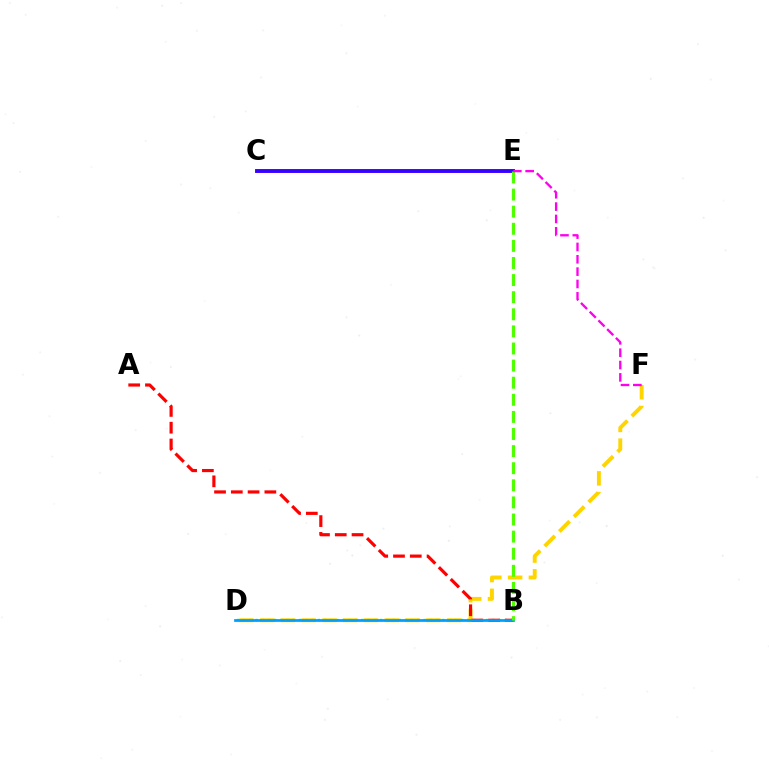{('B', 'D'): [{'color': '#00ff86', 'line_style': 'dotted', 'thickness': 1.69}, {'color': '#009eff', 'line_style': 'solid', 'thickness': 1.96}], ('C', 'E'): [{'color': '#3700ff', 'line_style': 'solid', 'thickness': 2.8}], ('D', 'F'): [{'color': '#ffd500', 'line_style': 'dashed', 'thickness': 2.82}], ('A', 'B'): [{'color': '#ff0000', 'line_style': 'dashed', 'thickness': 2.28}], ('B', 'E'): [{'color': '#4fff00', 'line_style': 'dashed', 'thickness': 2.32}], ('E', 'F'): [{'color': '#ff00ed', 'line_style': 'dashed', 'thickness': 1.68}]}